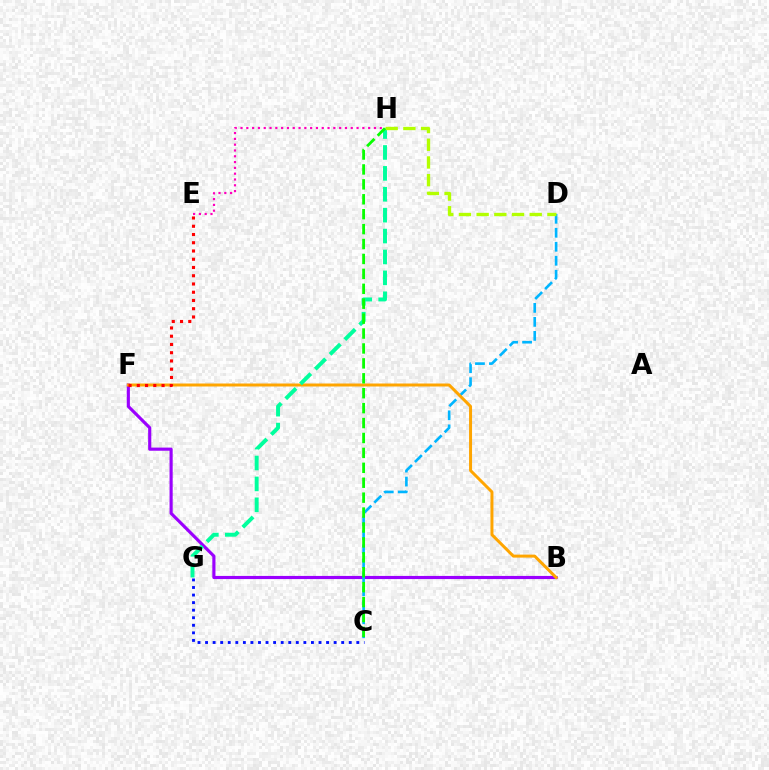{('C', 'G'): [{'color': '#0010ff', 'line_style': 'dotted', 'thickness': 2.05}], ('B', 'F'): [{'color': '#9b00ff', 'line_style': 'solid', 'thickness': 2.26}, {'color': '#ffa500', 'line_style': 'solid', 'thickness': 2.15}], ('C', 'D'): [{'color': '#00b5ff', 'line_style': 'dashed', 'thickness': 1.9}], ('G', 'H'): [{'color': '#00ff9d', 'line_style': 'dashed', 'thickness': 2.84}], ('E', 'F'): [{'color': '#ff0000', 'line_style': 'dotted', 'thickness': 2.24}], ('D', 'H'): [{'color': '#b3ff00', 'line_style': 'dashed', 'thickness': 2.4}], ('E', 'H'): [{'color': '#ff00bd', 'line_style': 'dotted', 'thickness': 1.58}], ('C', 'H'): [{'color': '#08ff00', 'line_style': 'dashed', 'thickness': 2.03}]}